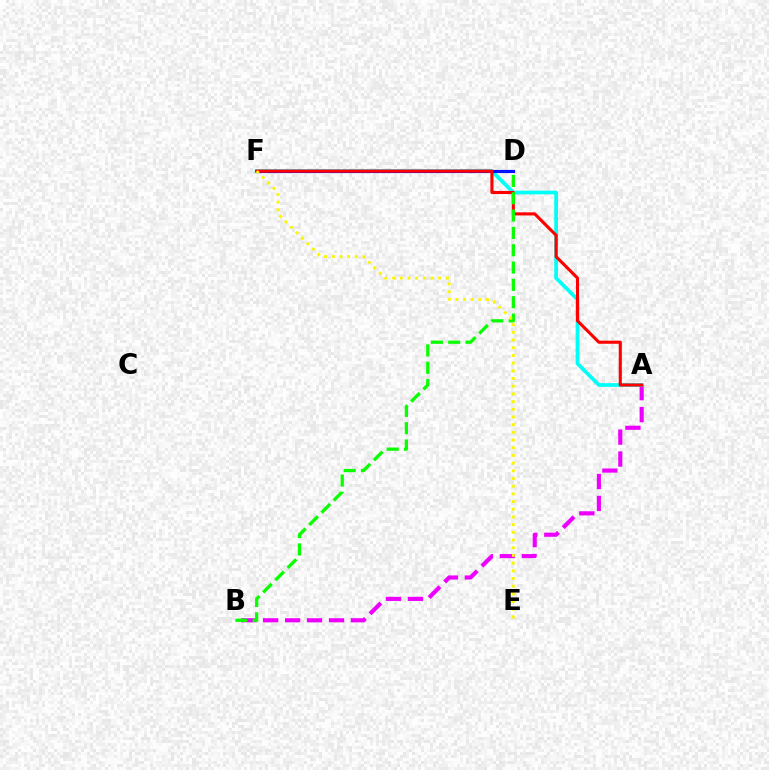{('A', 'B'): [{'color': '#ee00ff', 'line_style': 'dashed', 'thickness': 2.98}], ('A', 'F'): [{'color': '#00fff6', 'line_style': 'solid', 'thickness': 2.67}, {'color': '#ff0000', 'line_style': 'solid', 'thickness': 2.23}], ('D', 'F'): [{'color': '#0010ff', 'line_style': 'solid', 'thickness': 2.26}], ('B', 'D'): [{'color': '#08ff00', 'line_style': 'dashed', 'thickness': 2.35}], ('E', 'F'): [{'color': '#fcf500', 'line_style': 'dotted', 'thickness': 2.09}]}